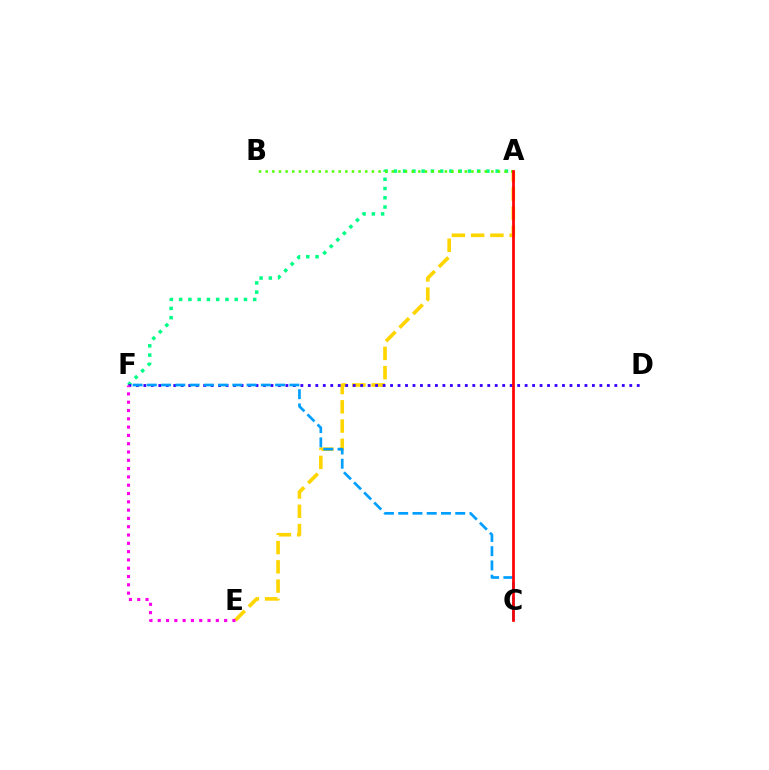{('A', 'E'): [{'color': '#ffd500', 'line_style': 'dashed', 'thickness': 2.61}], ('A', 'F'): [{'color': '#00ff86', 'line_style': 'dotted', 'thickness': 2.51}], ('D', 'F'): [{'color': '#3700ff', 'line_style': 'dotted', 'thickness': 2.03}], ('C', 'F'): [{'color': '#009eff', 'line_style': 'dashed', 'thickness': 1.94}], ('A', 'B'): [{'color': '#4fff00', 'line_style': 'dotted', 'thickness': 1.8}], ('E', 'F'): [{'color': '#ff00ed', 'line_style': 'dotted', 'thickness': 2.26}], ('A', 'C'): [{'color': '#ff0000', 'line_style': 'solid', 'thickness': 1.96}]}